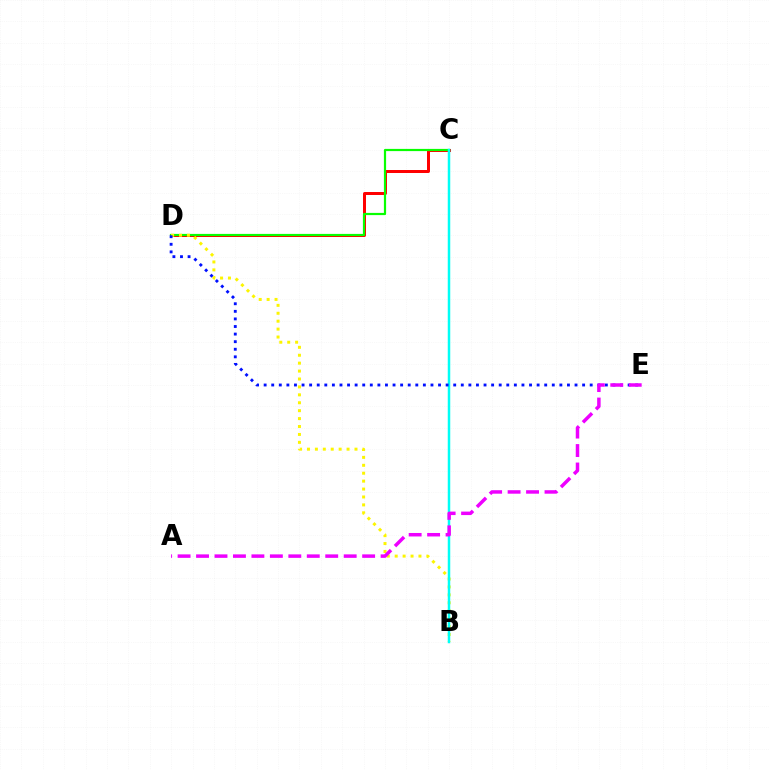{('C', 'D'): [{'color': '#ff0000', 'line_style': 'solid', 'thickness': 2.15}, {'color': '#08ff00', 'line_style': 'solid', 'thickness': 1.58}], ('B', 'D'): [{'color': '#fcf500', 'line_style': 'dotted', 'thickness': 2.15}], ('B', 'C'): [{'color': '#00fff6', 'line_style': 'solid', 'thickness': 1.79}], ('D', 'E'): [{'color': '#0010ff', 'line_style': 'dotted', 'thickness': 2.06}], ('A', 'E'): [{'color': '#ee00ff', 'line_style': 'dashed', 'thickness': 2.51}]}